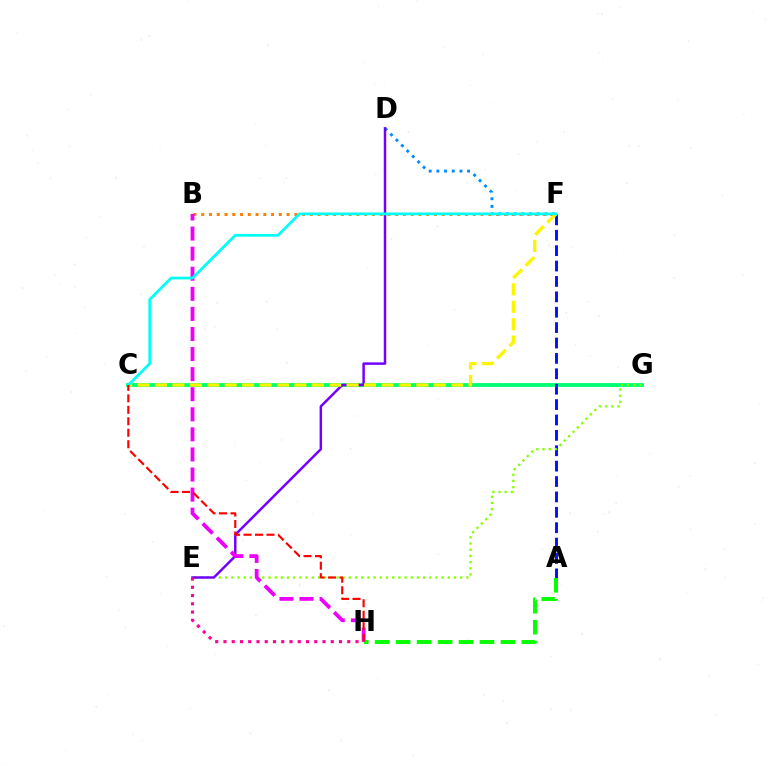{('C', 'G'): [{'color': '#00ff74', 'line_style': 'solid', 'thickness': 2.76}], ('A', 'F'): [{'color': '#0010ff', 'line_style': 'dashed', 'thickness': 2.09}], ('B', 'F'): [{'color': '#ff7c00', 'line_style': 'dotted', 'thickness': 2.11}], ('E', 'G'): [{'color': '#84ff00', 'line_style': 'dotted', 'thickness': 1.68}], ('D', 'F'): [{'color': '#008cff', 'line_style': 'dotted', 'thickness': 2.09}], ('D', 'E'): [{'color': '#7200ff', 'line_style': 'solid', 'thickness': 1.79}], ('A', 'H'): [{'color': '#08ff00', 'line_style': 'dashed', 'thickness': 2.85}], ('B', 'H'): [{'color': '#ee00ff', 'line_style': 'dashed', 'thickness': 2.73}], ('E', 'H'): [{'color': '#ff0094', 'line_style': 'dotted', 'thickness': 2.24}], ('C', 'F'): [{'color': '#fcf500', 'line_style': 'dashed', 'thickness': 2.37}, {'color': '#00fff6', 'line_style': 'solid', 'thickness': 1.99}], ('C', 'H'): [{'color': '#ff0000', 'line_style': 'dashed', 'thickness': 1.56}]}